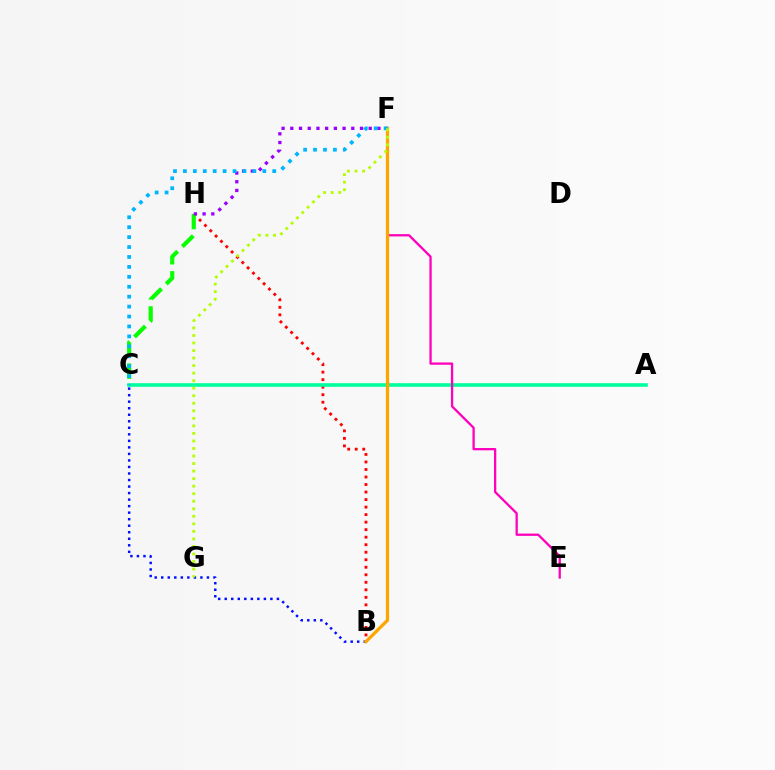{('B', 'H'): [{'color': '#ff0000', 'line_style': 'dotted', 'thickness': 2.04}], ('C', 'H'): [{'color': '#08ff00', 'line_style': 'dashed', 'thickness': 3.0}], ('A', 'C'): [{'color': '#00ff9d', 'line_style': 'solid', 'thickness': 2.62}], ('E', 'F'): [{'color': '#ff00bd', 'line_style': 'solid', 'thickness': 1.65}], ('B', 'C'): [{'color': '#0010ff', 'line_style': 'dotted', 'thickness': 1.77}], ('F', 'H'): [{'color': '#9b00ff', 'line_style': 'dotted', 'thickness': 2.37}], ('B', 'F'): [{'color': '#ffa500', 'line_style': 'solid', 'thickness': 2.35}], ('C', 'F'): [{'color': '#00b5ff', 'line_style': 'dotted', 'thickness': 2.7}], ('F', 'G'): [{'color': '#b3ff00', 'line_style': 'dotted', 'thickness': 2.05}]}